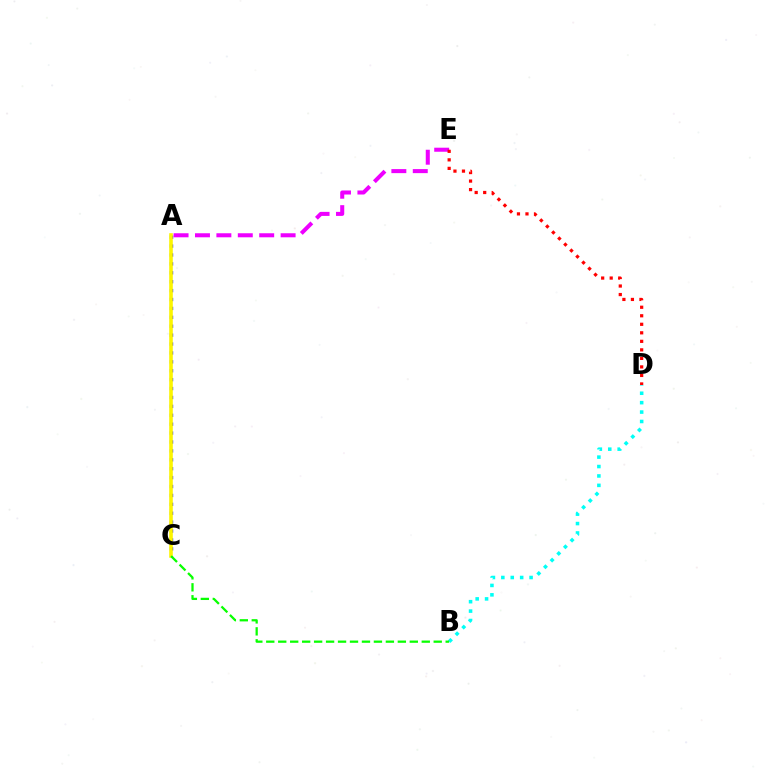{('A', 'E'): [{'color': '#ee00ff', 'line_style': 'dashed', 'thickness': 2.91}], ('A', 'C'): [{'color': '#0010ff', 'line_style': 'dotted', 'thickness': 2.42}, {'color': '#fcf500', 'line_style': 'solid', 'thickness': 2.59}], ('B', 'D'): [{'color': '#00fff6', 'line_style': 'dotted', 'thickness': 2.56}], ('D', 'E'): [{'color': '#ff0000', 'line_style': 'dotted', 'thickness': 2.32}], ('B', 'C'): [{'color': '#08ff00', 'line_style': 'dashed', 'thickness': 1.62}]}